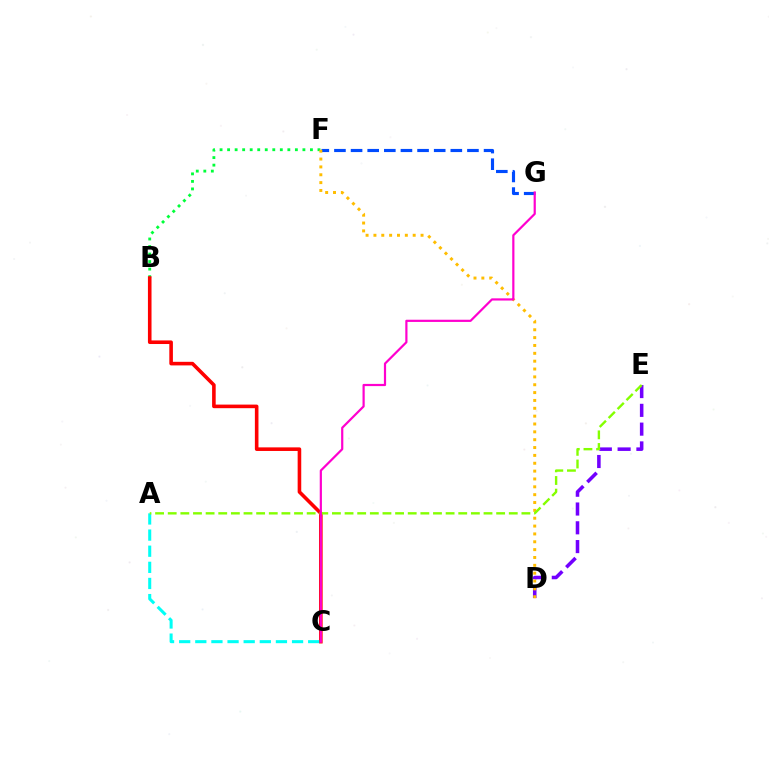{('B', 'F'): [{'color': '#00ff39', 'line_style': 'dotted', 'thickness': 2.05}], ('F', 'G'): [{'color': '#004bff', 'line_style': 'dashed', 'thickness': 2.26}], ('D', 'E'): [{'color': '#7200ff', 'line_style': 'dashed', 'thickness': 2.55}], ('B', 'C'): [{'color': '#ff0000', 'line_style': 'solid', 'thickness': 2.59}], ('D', 'F'): [{'color': '#ffbd00', 'line_style': 'dotted', 'thickness': 2.13}], ('A', 'C'): [{'color': '#00fff6', 'line_style': 'dashed', 'thickness': 2.19}], ('A', 'E'): [{'color': '#84ff00', 'line_style': 'dashed', 'thickness': 1.72}], ('C', 'G'): [{'color': '#ff00cf', 'line_style': 'solid', 'thickness': 1.58}]}